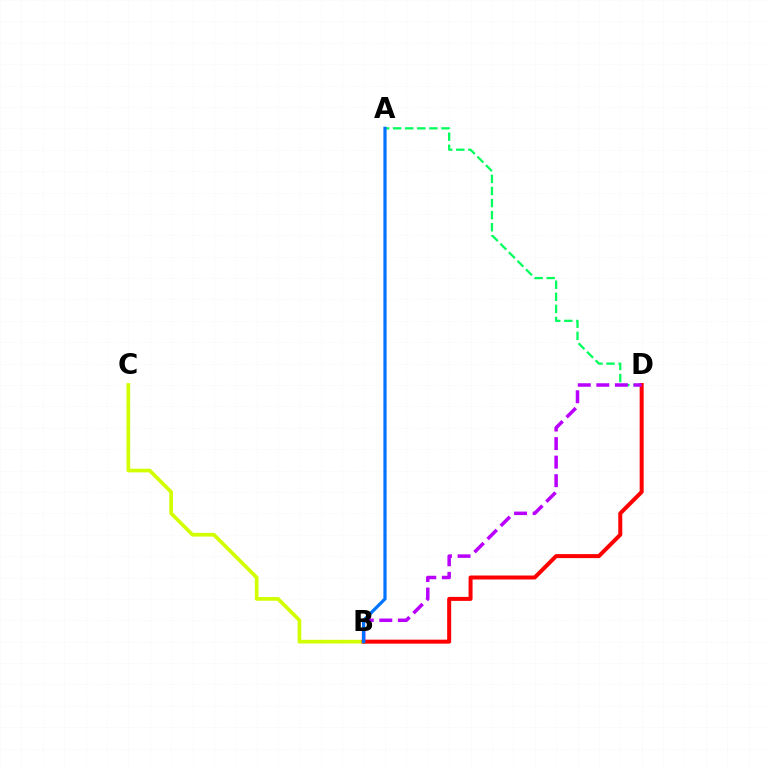{('B', 'C'): [{'color': '#d1ff00', 'line_style': 'solid', 'thickness': 2.66}], ('A', 'D'): [{'color': '#00ff5c', 'line_style': 'dashed', 'thickness': 1.64}], ('B', 'D'): [{'color': '#ff0000', 'line_style': 'solid', 'thickness': 2.88}, {'color': '#b900ff', 'line_style': 'dashed', 'thickness': 2.52}], ('A', 'B'): [{'color': '#0074ff', 'line_style': 'solid', 'thickness': 2.32}]}